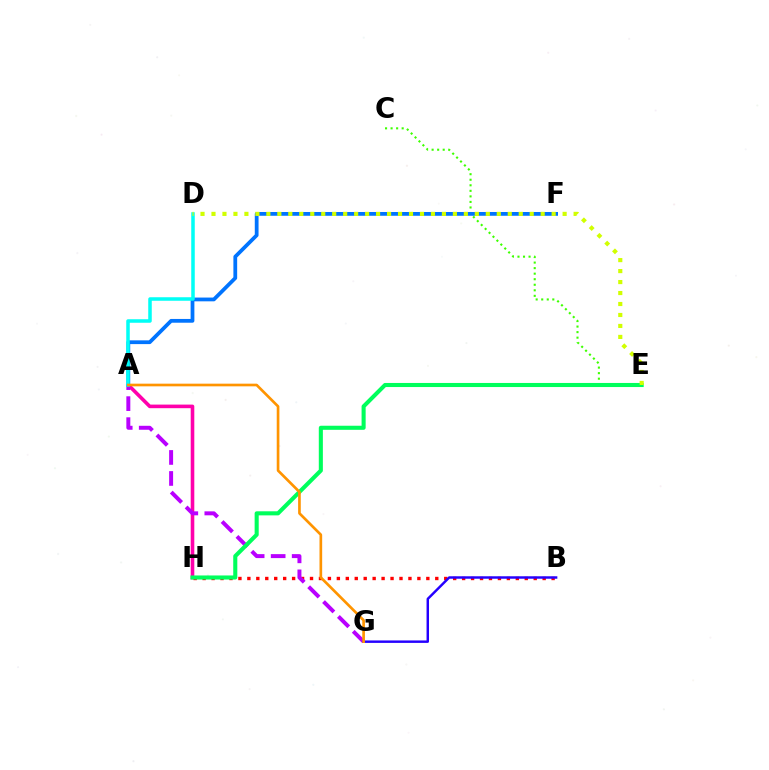{('A', 'H'): [{'color': '#ff00ac', 'line_style': 'solid', 'thickness': 2.59}], ('B', 'H'): [{'color': '#ff0000', 'line_style': 'dotted', 'thickness': 2.43}], ('A', 'G'): [{'color': '#b900ff', 'line_style': 'dashed', 'thickness': 2.85}, {'color': '#ff9400', 'line_style': 'solid', 'thickness': 1.92}], ('C', 'E'): [{'color': '#3dff00', 'line_style': 'dotted', 'thickness': 1.51}], ('B', 'G'): [{'color': '#2500ff', 'line_style': 'solid', 'thickness': 1.77}], ('A', 'F'): [{'color': '#0074ff', 'line_style': 'solid', 'thickness': 2.71}], ('E', 'H'): [{'color': '#00ff5c', 'line_style': 'solid', 'thickness': 2.94}], ('A', 'D'): [{'color': '#00fff6', 'line_style': 'solid', 'thickness': 2.54}], ('D', 'E'): [{'color': '#d1ff00', 'line_style': 'dotted', 'thickness': 2.98}]}